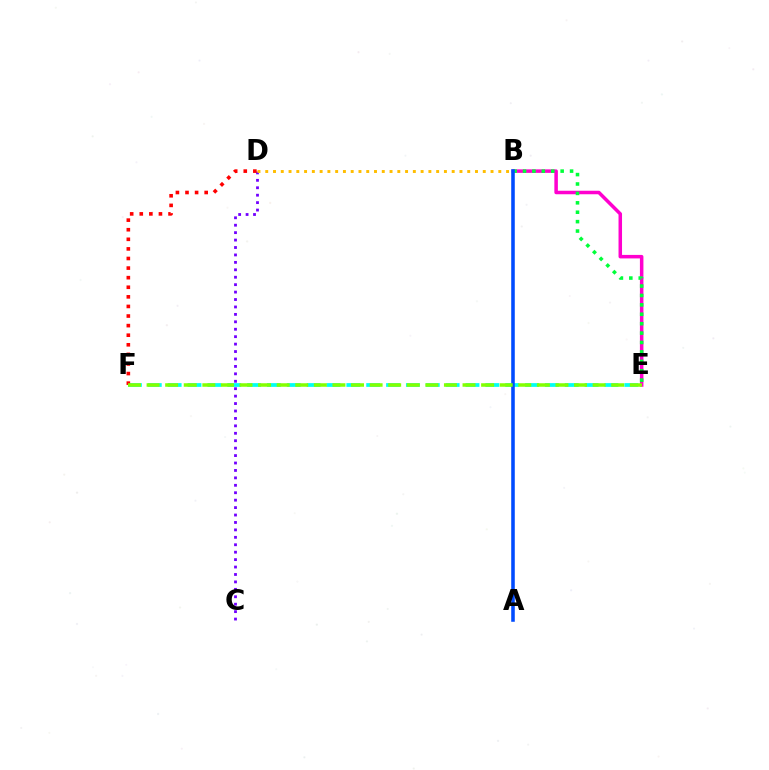{('B', 'E'): [{'color': '#ff00cf', 'line_style': 'solid', 'thickness': 2.53}, {'color': '#00ff39', 'line_style': 'dotted', 'thickness': 2.56}], ('C', 'D'): [{'color': '#7200ff', 'line_style': 'dotted', 'thickness': 2.02}], ('E', 'F'): [{'color': '#00fff6', 'line_style': 'dashed', 'thickness': 2.7}, {'color': '#84ff00', 'line_style': 'dashed', 'thickness': 2.52}], ('D', 'F'): [{'color': '#ff0000', 'line_style': 'dotted', 'thickness': 2.61}], ('B', 'D'): [{'color': '#ffbd00', 'line_style': 'dotted', 'thickness': 2.11}], ('A', 'B'): [{'color': '#004bff', 'line_style': 'solid', 'thickness': 2.56}]}